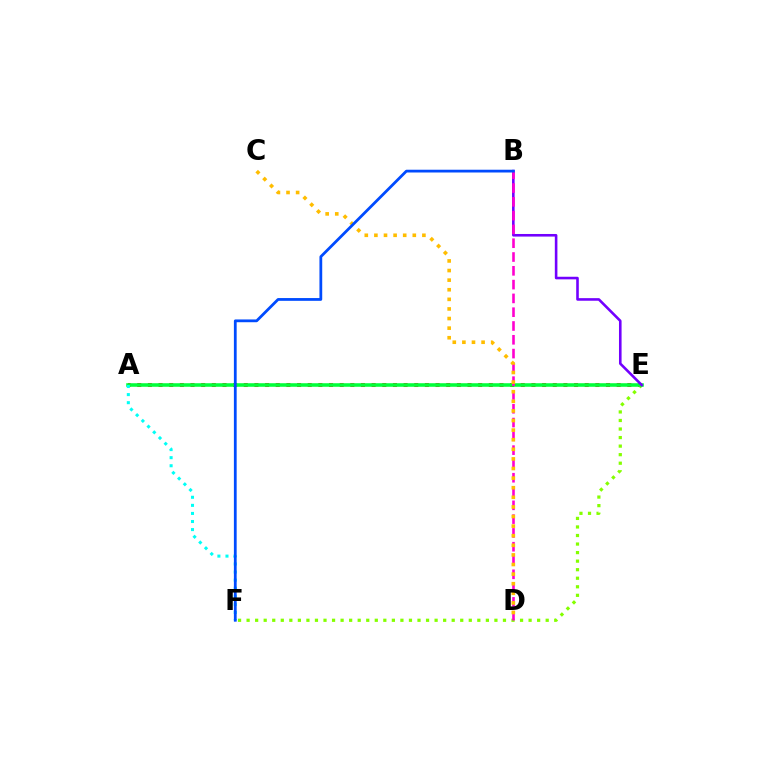{('A', 'E'): [{'color': '#ff0000', 'line_style': 'dotted', 'thickness': 2.89}, {'color': '#00ff39', 'line_style': 'solid', 'thickness': 2.56}], ('E', 'F'): [{'color': '#84ff00', 'line_style': 'dotted', 'thickness': 2.32}], ('B', 'E'): [{'color': '#7200ff', 'line_style': 'solid', 'thickness': 1.87}], ('B', 'D'): [{'color': '#ff00cf', 'line_style': 'dashed', 'thickness': 1.87}], ('C', 'D'): [{'color': '#ffbd00', 'line_style': 'dotted', 'thickness': 2.61}], ('A', 'F'): [{'color': '#00fff6', 'line_style': 'dotted', 'thickness': 2.19}], ('B', 'F'): [{'color': '#004bff', 'line_style': 'solid', 'thickness': 2.0}]}